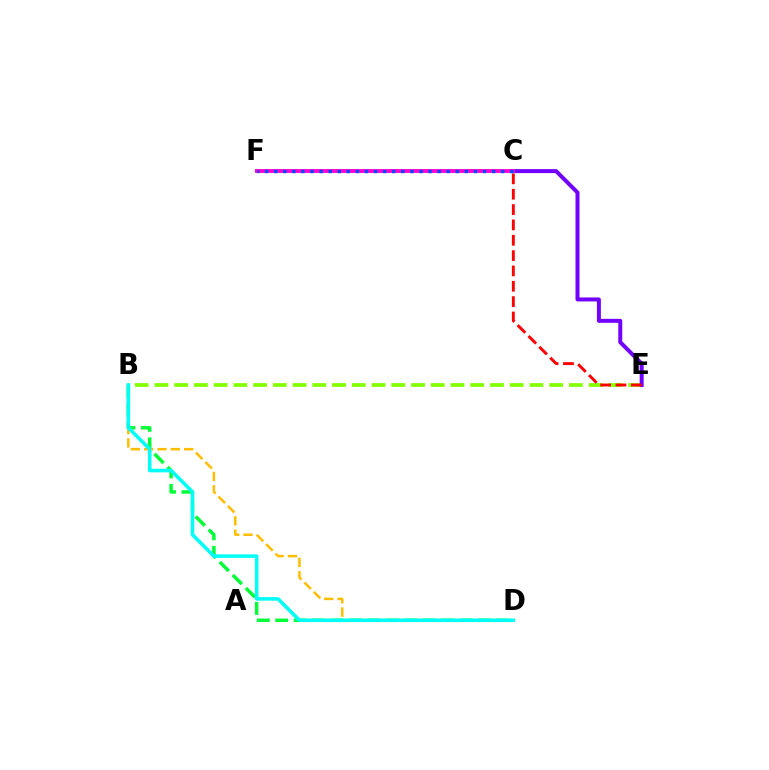{('B', 'D'): [{'color': '#00ff39', 'line_style': 'dashed', 'thickness': 2.51}, {'color': '#ffbd00', 'line_style': 'dashed', 'thickness': 1.81}, {'color': '#00fff6', 'line_style': 'solid', 'thickness': 2.57}], ('B', 'E'): [{'color': '#84ff00', 'line_style': 'dashed', 'thickness': 2.68}], ('C', 'E'): [{'color': '#7200ff', 'line_style': 'solid', 'thickness': 2.87}, {'color': '#ff0000', 'line_style': 'dashed', 'thickness': 2.08}], ('C', 'F'): [{'color': '#ff00cf', 'line_style': 'solid', 'thickness': 2.78}, {'color': '#004bff', 'line_style': 'dotted', 'thickness': 2.47}]}